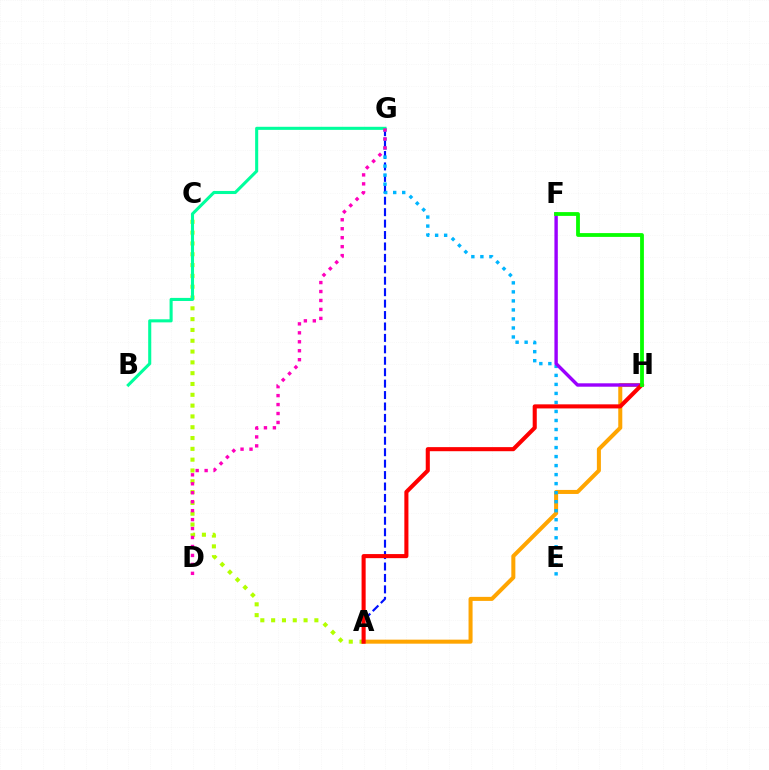{('A', 'C'): [{'color': '#b3ff00', 'line_style': 'dotted', 'thickness': 2.94}], ('A', 'G'): [{'color': '#0010ff', 'line_style': 'dashed', 'thickness': 1.55}], ('A', 'H'): [{'color': '#ffa500', 'line_style': 'solid', 'thickness': 2.9}, {'color': '#ff0000', 'line_style': 'solid', 'thickness': 2.94}], ('E', 'G'): [{'color': '#00b5ff', 'line_style': 'dotted', 'thickness': 2.45}], ('F', 'H'): [{'color': '#9b00ff', 'line_style': 'solid', 'thickness': 2.45}, {'color': '#08ff00', 'line_style': 'solid', 'thickness': 2.73}], ('B', 'G'): [{'color': '#00ff9d', 'line_style': 'solid', 'thickness': 2.22}], ('D', 'G'): [{'color': '#ff00bd', 'line_style': 'dotted', 'thickness': 2.43}]}